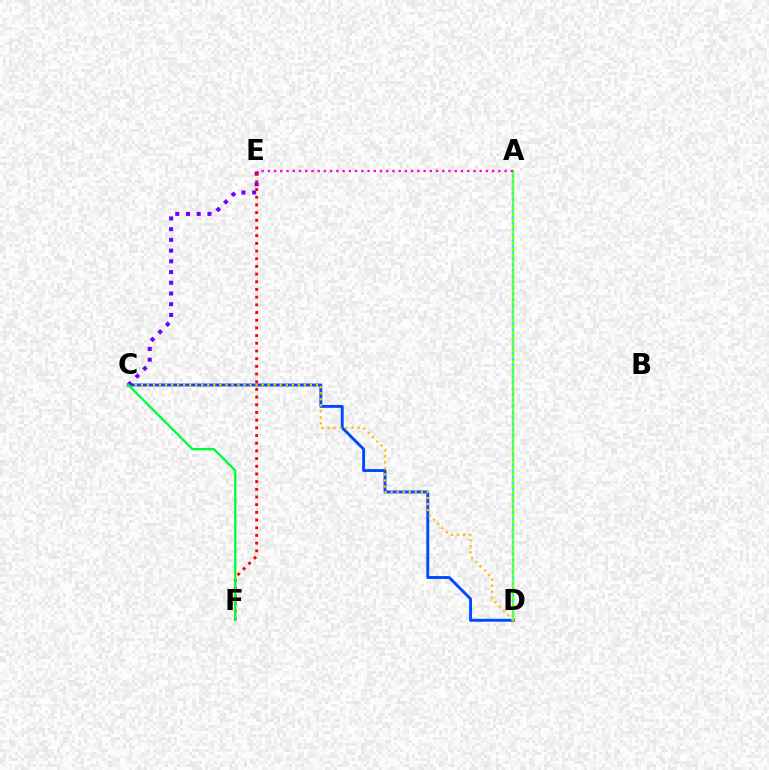{('C', 'D'): [{'color': '#004bff', 'line_style': 'solid', 'thickness': 2.1}, {'color': '#ffbd00', 'line_style': 'dotted', 'thickness': 1.64}], ('A', 'D'): [{'color': '#84ff00', 'line_style': 'solid', 'thickness': 1.7}, {'color': '#00fff6', 'line_style': 'dotted', 'thickness': 1.6}], ('A', 'E'): [{'color': '#ff00cf', 'line_style': 'dotted', 'thickness': 1.69}], ('C', 'E'): [{'color': '#7200ff', 'line_style': 'dotted', 'thickness': 2.91}], ('E', 'F'): [{'color': '#ff0000', 'line_style': 'dotted', 'thickness': 2.09}], ('C', 'F'): [{'color': '#00ff39', 'line_style': 'solid', 'thickness': 1.68}]}